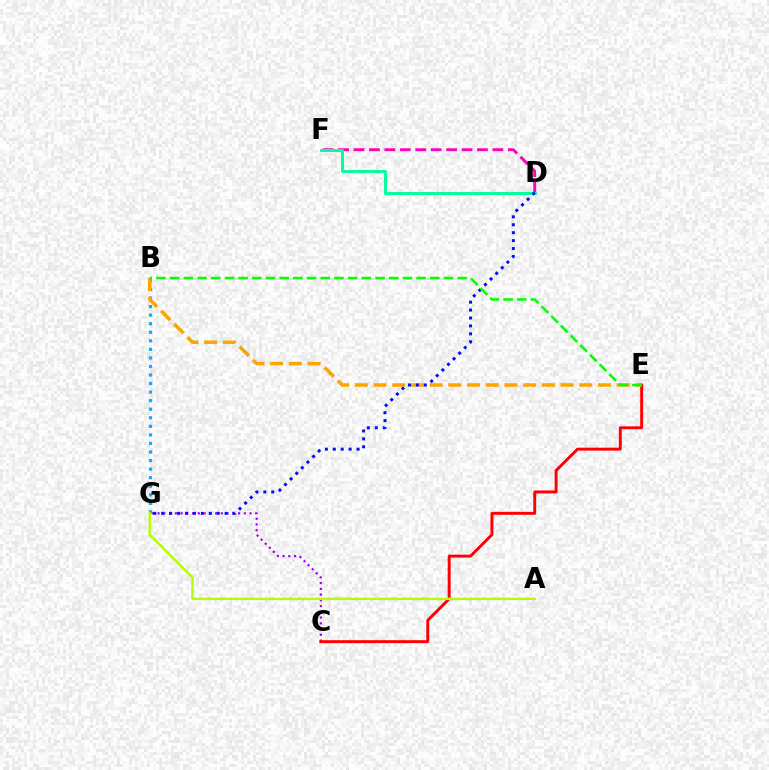{('D', 'F'): [{'color': '#ff00bd', 'line_style': 'dashed', 'thickness': 2.1}, {'color': '#00ff9d', 'line_style': 'solid', 'thickness': 2.12}], ('C', 'G'): [{'color': '#9b00ff', 'line_style': 'dotted', 'thickness': 1.56}], ('C', 'E'): [{'color': '#ff0000', 'line_style': 'solid', 'thickness': 2.12}], ('B', 'G'): [{'color': '#00b5ff', 'line_style': 'dotted', 'thickness': 2.32}], ('B', 'E'): [{'color': '#ffa500', 'line_style': 'dashed', 'thickness': 2.54}, {'color': '#08ff00', 'line_style': 'dashed', 'thickness': 1.86}], ('D', 'G'): [{'color': '#0010ff', 'line_style': 'dotted', 'thickness': 2.15}], ('A', 'G'): [{'color': '#b3ff00', 'line_style': 'solid', 'thickness': 1.76}]}